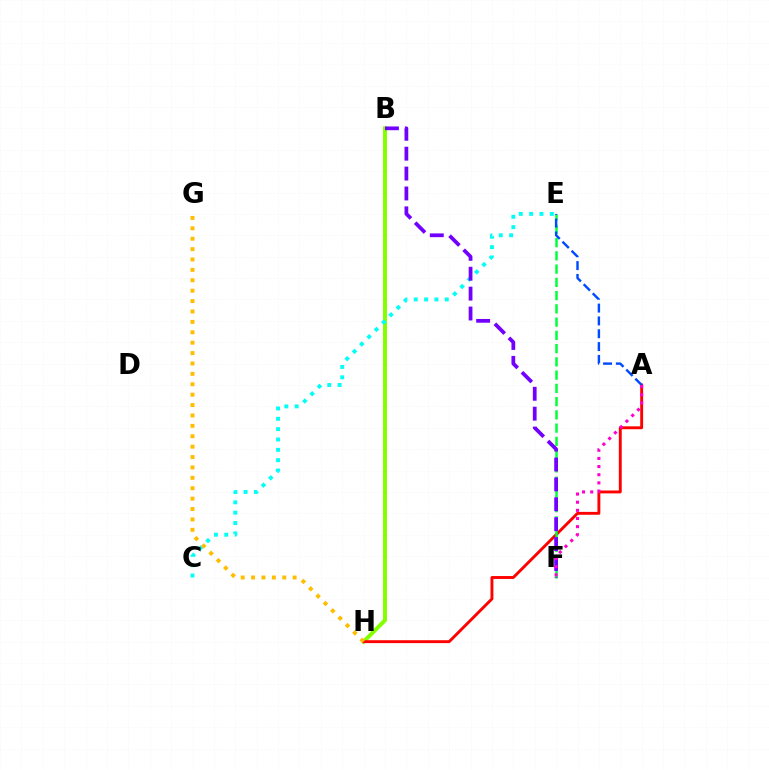{('B', 'H'): [{'color': '#84ff00', 'line_style': 'solid', 'thickness': 2.86}], ('A', 'H'): [{'color': '#ff0000', 'line_style': 'solid', 'thickness': 2.08}], ('C', 'E'): [{'color': '#00fff6', 'line_style': 'dotted', 'thickness': 2.81}], ('E', 'F'): [{'color': '#00ff39', 'line_style': 'dashed', 'thickness': 1.8}], ('B', 'F'): [{'color': '#7200ff', 'line_style': 'dashed', 'thickness': 2.7}], ('A', 'E'): [{'color': '#004bff', 'line_style': 'dashed', 'thickness': 1.74}], ('G', 'H'): [{'color': '#ffbd00', 'line_style': 'dotted', 'thickness': 2.82}], ('A', 'F'): [{'color': '#ff00cf', 'line_style': 'dotted', 'thickness': 2.21}]}